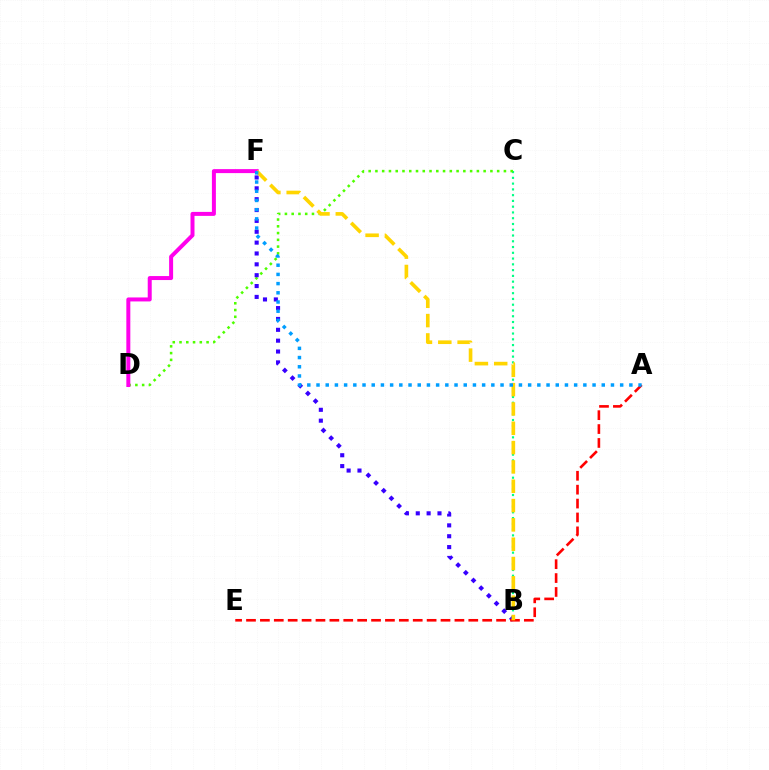{('B', 'C'): [{'color': '#00ff86', 'line_style': 'dotted', 'thickness': 1.57}], ('C', 'D'): [{'color': '#4fff00', 'line_style': 'dotted', 'thickness': 1.84}], ('B', 'F'): [{'color': '#3700ff', 'line_style': 'dotted', 'thickness': 2.95}, {'color': '#ffd500', 'line_style': 'dashed', 'thickness': 2.63}], ('D', 'F'): [{'color': '#ff00ed', 'line_style': 'solid', 'thickness': 2.87}], ('A', 'E'): [{'color': '#ff0000', 'line_style': 'dashed', 'thickness': 1.89}], ('A', 'F'): [{'color': '#009eff', 'line_style': 'dotted', 'thickness': 2.5}]}